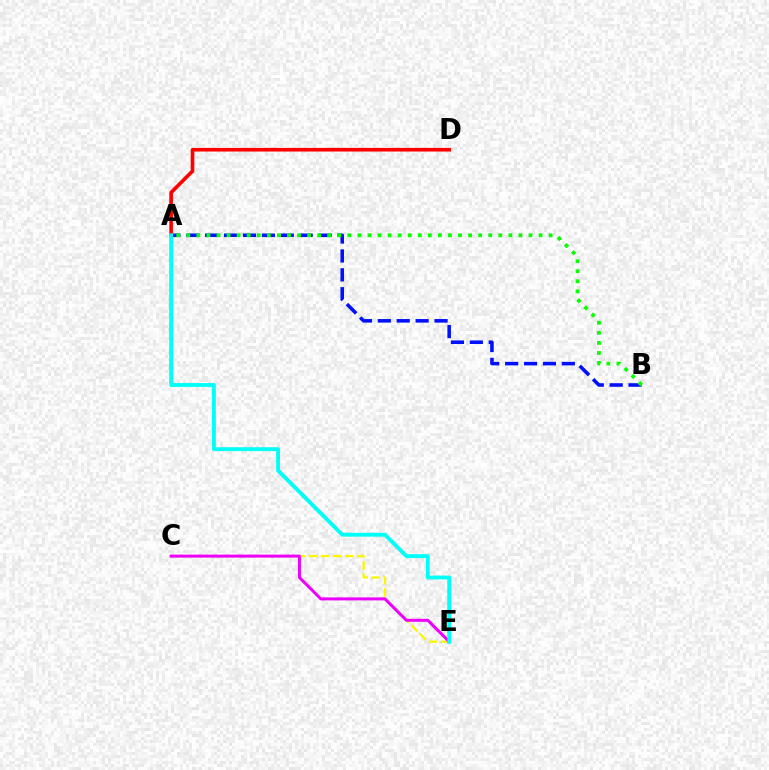{('A', 'B'): [{'color': '#0010ff', 'line_style': 'dashed', 'thickness': 2.57}, {'color': '#08ff00', 'line_style': 'dotted', 'thickness': 2.73}], ('C', 'E'): [{'color': '#fcf500', 'line_style': 'dashed', 'thickness': 1.64}, {'color': '#ee00ff', 'line_style': 'solid', 'thickness': 2.16}], ('A', 'D'): [{'color': '#ff0000', 'line_style': 'solid', 'thickness': 2.62}], ('A', 'E'): [{'color': '#00fff6', 'line_style': 'solid', 'thickness': 2.78}]}